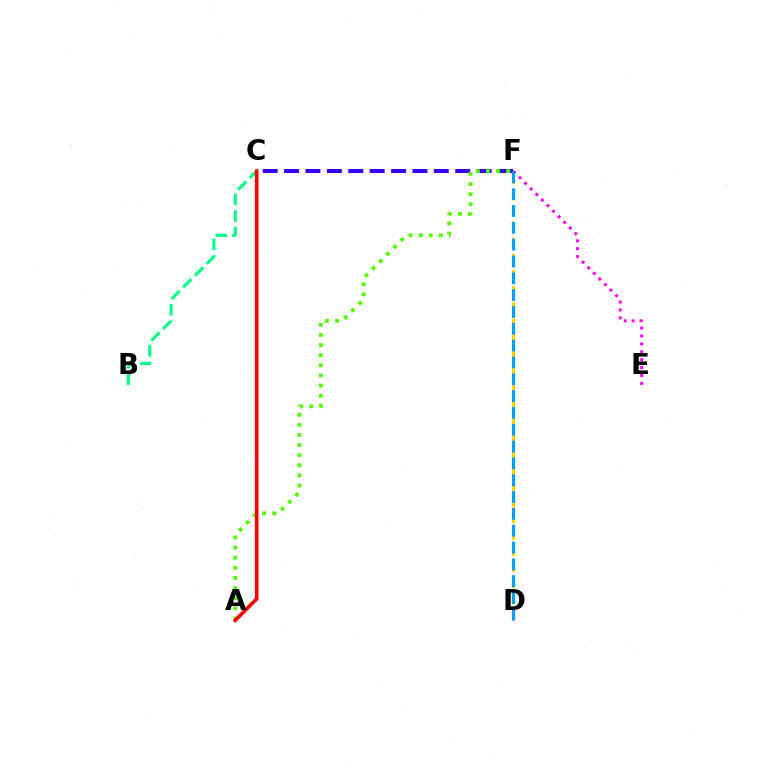{('C', 'F'): [{'color': '#3700ff', 'line_style': 'dashed', 'thickness': 2.91}], ('B', 'C'): [{'color': '#00ff86', 'line_style': 'dashed', 'thickness': 2.26}], ('E', 'F'): [{'color': '#ff00ed', 'line_style': 'dotted', 'thickness': 2.15}], ('A', 'F'): [{'color': '#4fff00', 'line_style': 'dotted', 'thickness': 2.75}], ('D', 'F'): [{'color': '#ffd500', 'line_style': 'dashed', 'thickness': 2.2}, {'color': '#009eff', 'line_style': 'dashed', 'thickness': 2.29}], ('A', 'C'): [{'color': '#ff0000', 'line_style': 'solid', 'thickness': 2.6}]}